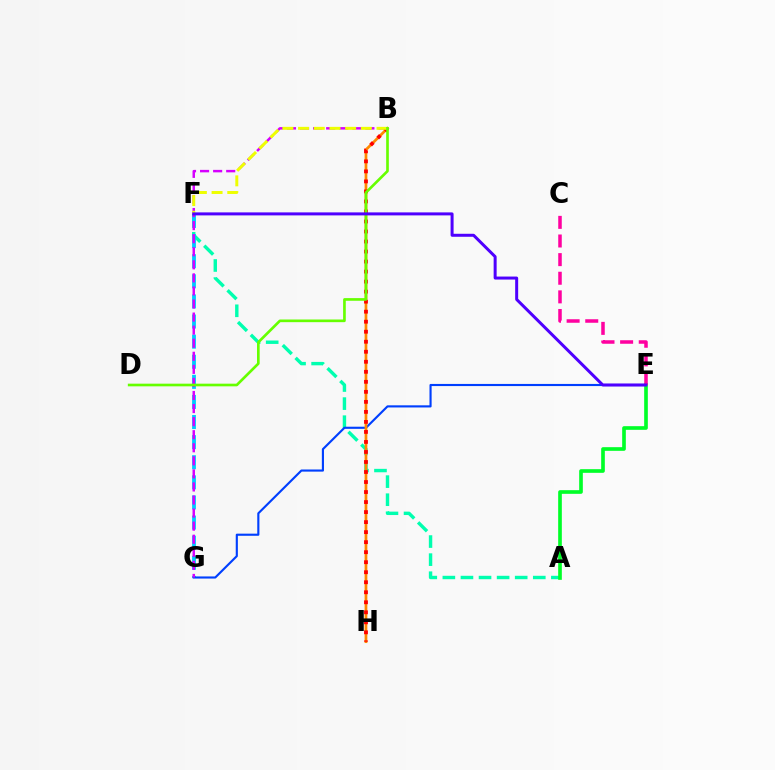{('A', 'F'): [{'color': '#00ffaf', 'line_style': 'dashed', 'thickness': 2.46}], ('F', 'G'): [{'color': '#00c7ff', 'line_style': 'dashed', 'thickness': 2.73}], ('E', 'G'): [{'color': '#003fff', 'line_style': 'solid', 'thickness': 1.54}], ('B', 'H'): [{'color': '#ff8800', 'line_style': 'solid', 'thickness': 1.96}, {'color': '#ff0000', 'line_style': 'dotted', 'thickness': 2.72}], ('B', 'G'): [{'color': '#d600ff', 'line_style': 'dashed', 'thickness': 1.78}], ('A', 'E'): [{'color': '#00ff27', 'line_style': 'solid', 'thickness': 2.63}], ('B', 'F'): [{'color': '#eeff00', 'line_style': 'dashed', 'thickness': 2.13}], ('C', 'E'): [{'color': '#ff00a0', 'line_style': 'dashed', 'thickness': 2.53}], ('B', 'D'): [{'color': '#66ff00', 'line_style': 'solid', 'thickness': 1.91}], ('E', 'F'): [{'color': '#4f00ff', 'line_style': 'solid', 'thickness': 2.16}]}